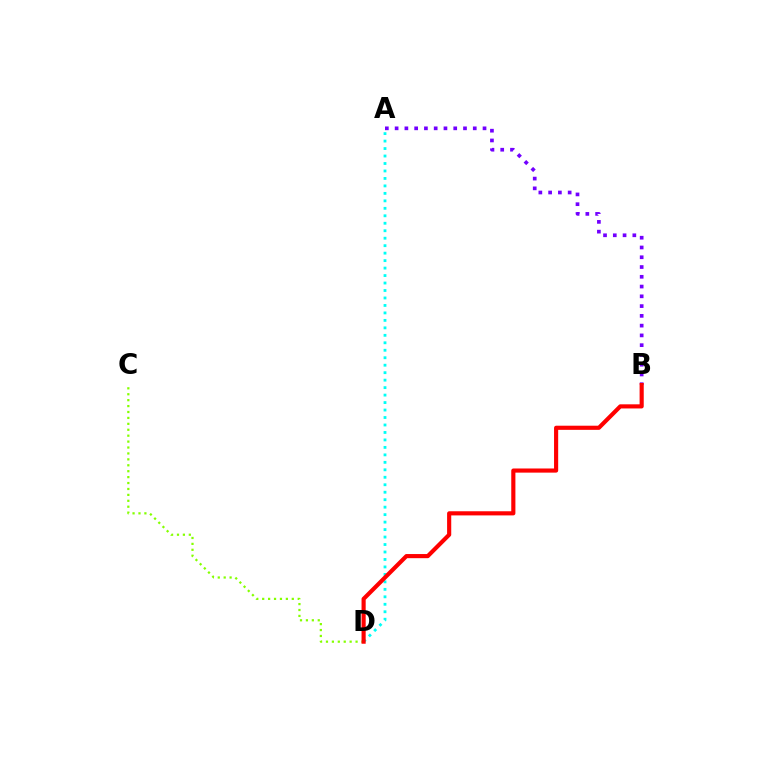{('A', 'B'): [{'color': '#7200ff', 'line_style': 'dotted', 'thickness': 2.65}], ('A', 'D'): [{'color': '#00fff6', 'line_style': 'dotted', 'thickness': 2.03}], ('C', 'D'): [{'color': '#84ff00', 'line_style': 'dotted', 'thickness': 1.61}], ('B', 'D'): [{'color': '#ff0000', 'line_style': 'solid', 'thickness': 2.98}]}